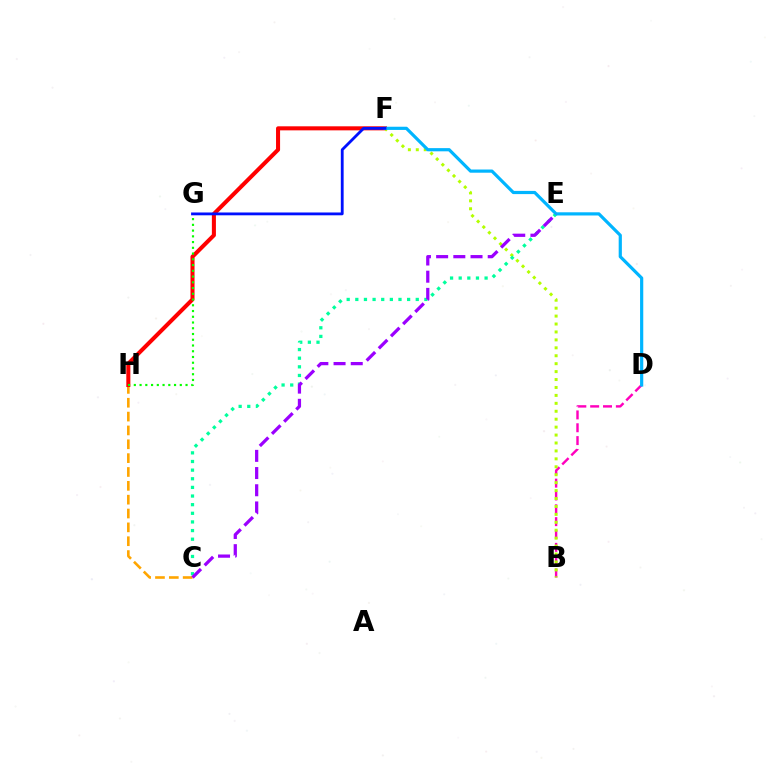{('B', 'D'): [{'color': '#ff00bd', 'line_style': 'dashed', 'thickness': 1.74}], ('C', 'H'): [{'color': '#ffa500', 'line_style': 'dashed', 'thickness': 1.88}], ('F', 'H'): [{'color': '#ff0000', 'line_style': 'solid', 'thickness': 2.91}], ('B', 'F'): [{'color': '#b3ff00', 'line_style': 'dotted', 'thickness': 2.15}], ('G', 'H'): [{'color': '#08ff00', 'line_style': 'dotted', 'thickness': 1.56}], ('C', 'E'): [{'color': '#00ff9d', 'line_style': 'dotted', 'thickness': 2.35}, {'color': '#9b00ff', 'line_style': 'dashed', 'thickness': 2.34}], ('D', 'F'): [{'color': '#00b5ff', 'line_style': 'solid', 'thickness': 2.3}], ('F', 'G'): [{'color': '#0010ff', 'line_style': 'solid', 'thickness': 2.03}]}